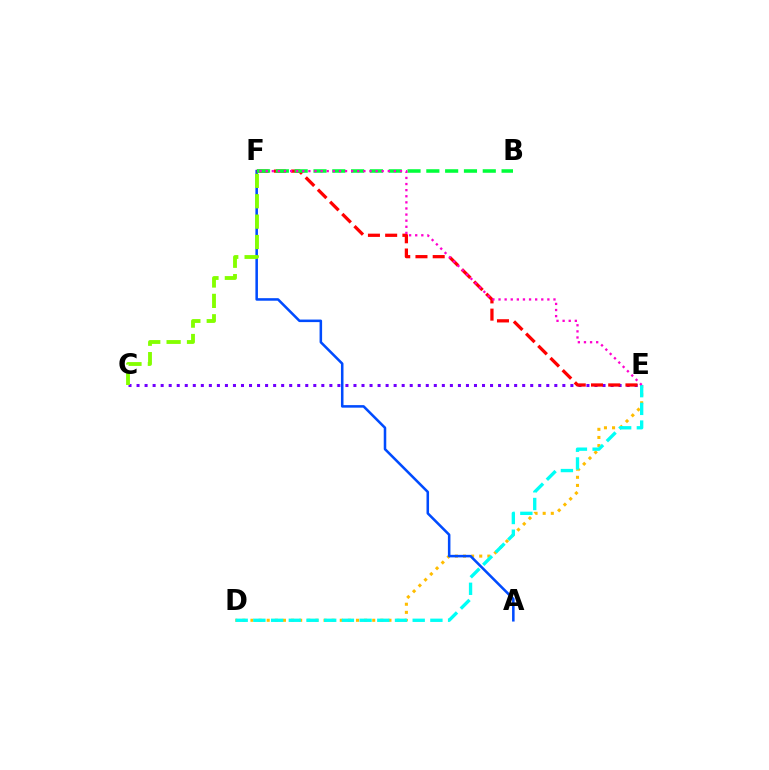{('C', 'E'): [{'color': '#7200ff', 'line_style': 'dotted', 'thickness': 2.18}], ('D', 'E'): [{'color': '#ffbd00', 'line_style': 'dotted', 'thickness': 2.21}, {'color': '#00fff6', 'line_style': 'dashed', 'thickness': 2.4}], ('A', 'F'): [{'color': '#004bff', 'line_style': 'solid', 'thickness': 1.83}], ('C', 'F'): [{'color': '#84ff00', 'line_style': 'dashed', 'thickness': 2.77}], ('E', 'F'): [{'color': '#ff0000', 'line_style': 'dashed', 'thickness': 2.34}, {'color': '#ff00cf', 'line_style': 'dotted', 'thickness': 1.66}], ('B', 'F'): [{'color': '#00ff39', 'line_style': 'dashed', 'thickness': 2.56}]}